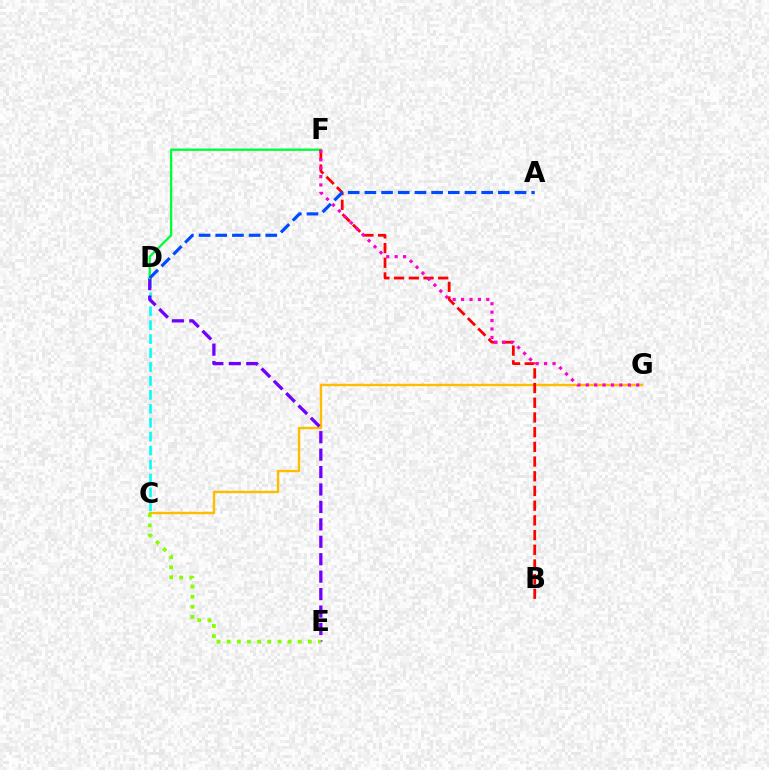{('C', 'D'): [{'color': '#00fff6', 'line_style': 'dashed', 'thickness': 1.89}], ('C', 'G'): [{'color': '#ffbd00', 'line_style': 'solid', 'thickness': 1.73}], ('D', 'E'): [{'color': '#7200ff', 'line_style': 'dashed', 'thickness': 2.37}], ('C', 'E'): [{'color': '#84ff00', 'line_style': 'dotted', 'thickness': 2.76}], ('D', 'F'): [{'color': '#00ff39', 'line_style': 'solid', 'thickness': 1.68}], ('B', 'F'): [{'color': '#ff0000', 'line_style': 'dashed', 'thickness': 2.0}], ('F', 'G'): [{'color': '#ff00cf', 'line_style': 'dotted', 'thickness': 2.29}], ('A', 'D'): [{'color': '#004bff', 'line_style': 'dashed', 'thickness': 2.27}]}